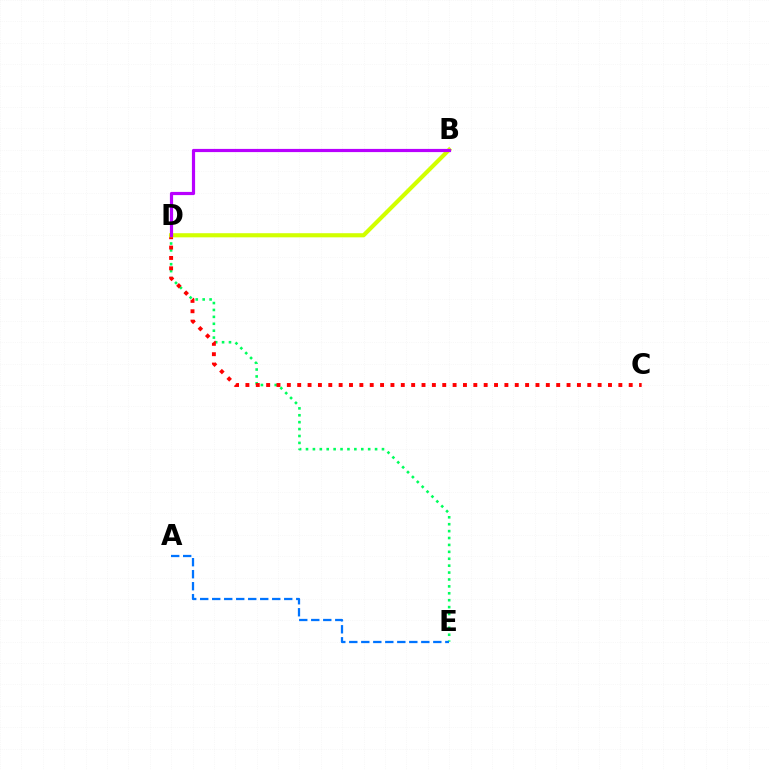{('D', 'E'): [{'color': '#00ff5c', 'line_style': 'dotted', 'thickness': 1.88}], ('C', 'D'): [{'color': '#ff0000', 'line_style': 'dotted', 'thickness': 2.81}], ('B', 'D'): [{'color': '#d1ff00', 'line_style': 'solid', 'thickness': 2.98}, {'color': '#b900ff', 'line_style': 'solid', 'thickness': 2.3}], ('A', 'E'): [{'color': '#0074ff', 'line_style': 'dashed', 'thickness': 1.63}]}